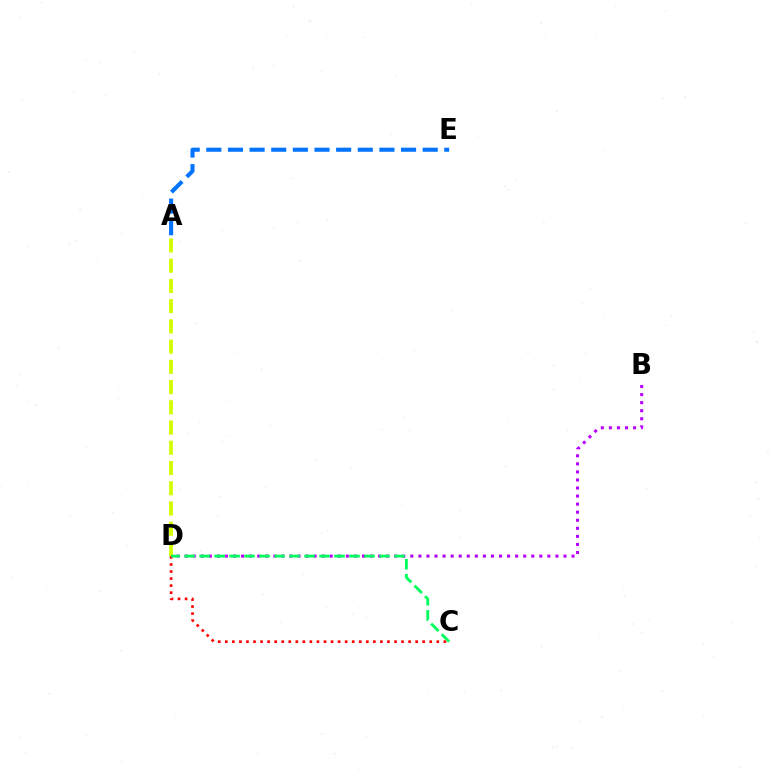{('B', 'D'): [{'color': '#b900ff', 'line_style': 'dotted', 'thickness': 2.19}], ('A', 'E'): [{'color': '#0074ff', 'line_style': 'dashed', 'thickness': 2.94}], ('C', 'D'): [{'color': '#ff0000', 'line_style': 'dotted', 'thickness': 1.92}, {'color': '#00ff5c', 'line_style': 'dashed', 'thickness': 2.04}], ('A', 'D'): [{'color': '#d1ff00', 'line_style': 'dashed', 'thickness': 2.75}]}